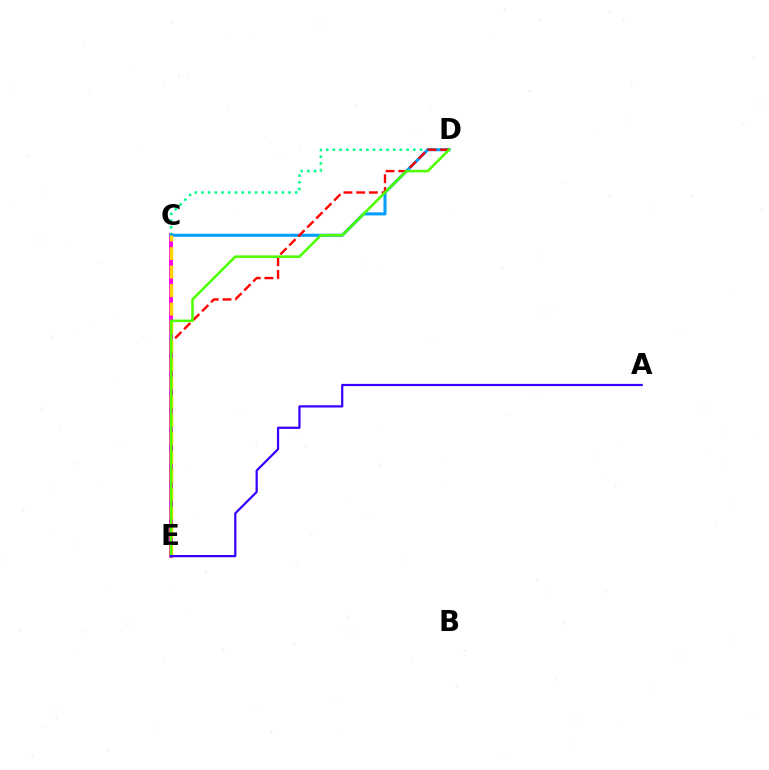{('C', 'E'): [{'color': '#ff00ed', 'line_style': 'solid', 'thickness': 2.81}, {'color': '#ffd500', 'line_style': 'dashed', 'thickness': 2.52}], ('C', 'D'): [{'color': '#00ff86', 'line_style': 'dotted', 'thickness': 1.82}, {'color': '#009eff', 'line_style': 'solid', 'thickness': 2.2}], ('D', 'E'): [{'color': '#ff0000', 'line_style': 'dashed', 'thickness': 1.73}, {'color': '#4fff00', 'line_style': 'solid', 'thickness': 1.85}], ('A', 'E'): [{'color': '#3700ff', 'line_style': 'solid', 'thickness': 1.61}]}